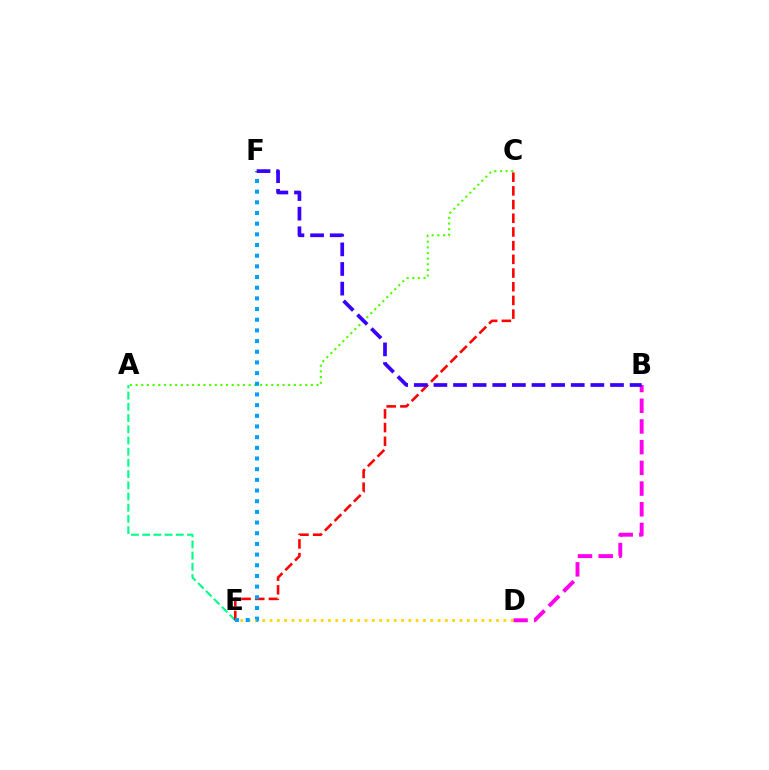{('A', 'E'): [{'color': '#00ff86', 'line_style': 'dashed', 'thickness': 1.52}], ('B', 'D'): [{'color': '#ff00ed', 'line_style': 'dashed', 'thickness': 2.81}], ('C', 'E'): [{'color': '#ff0000', 'line_style': 'dashed', 'thickness': 1.86}], ('A', 'C'): [{'color': '#4fff00', 'line_style': 'dotted', 'thickness': 1.54}], ('D', 'E'): [{'color': '#ffd500', 'line_style': 'dotted', 'thickness': 1.99}], ('E', 'F'): [{'color': '#009eff', 'line_style': 'dotted', 'thickness': 2.9}], ('B', 'F'): [{'color': '#3700ff', 'line_style': 'dashed', 'thickness': 2.67}]}